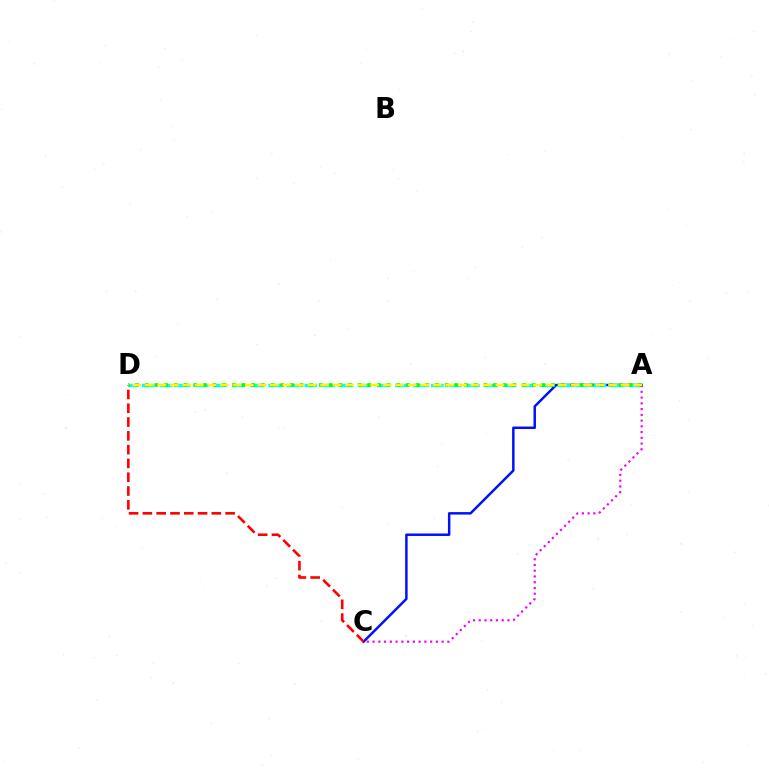{('A', 'C'): [{'color': '#0010ff', 'line_style': 'solid', 'thickness': 1.78}, {'color': '#ee00ff', 'line_style': 'dotted', 'thickness': 1.56}], ('A', 'D'): [{'color': '#00fff6', 'line_style': 'dashed', 'thickness': 2.46}, {'color': '#08ff00', 'line_style': 'dotted', 'thickness': 2.63}, {'color': '#fcf500', 'line_style': 'dashed', 'thickness': 1.7}], ('C', 'D'): [{'color': '#ff0000', 'line_style': 'dashed', 'thickness': 1.87}]}